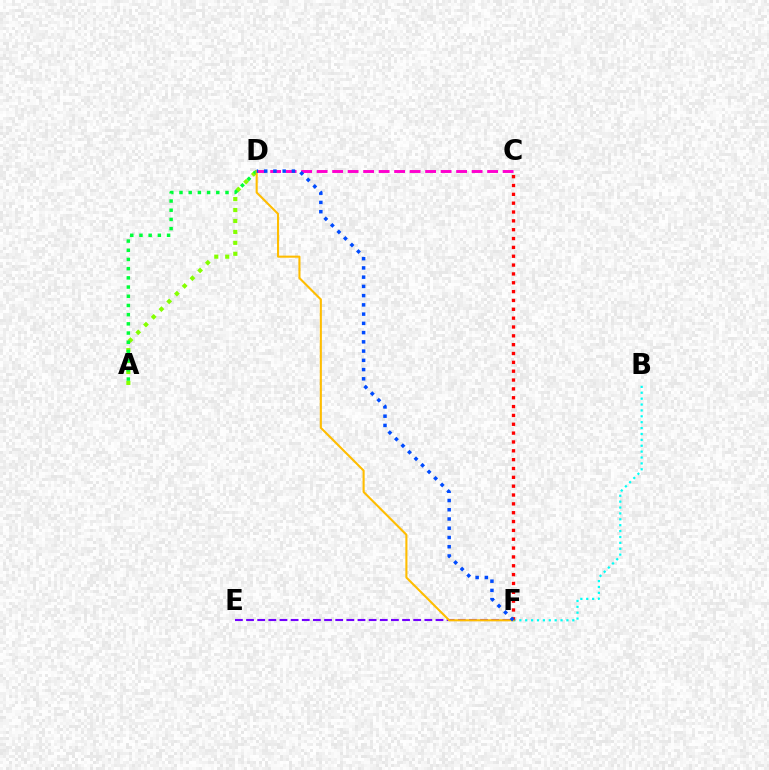{('B', 'F'): [{'color': '#00fff6', 'line_style': 'dotted', 'thickness': 1.6}], ('E', 'F'): [{'color': '#7200ff', 'line_style': 'dashed', 'thickness': 1.51}], ('C', 'D'): [{'color': '#ff00cf', 'line_style': 'dashed', 'thickness': 2.11}], ('C', 'F'): [{'color': '#ff0000', 'line_style': 'dotted', 'thickness': 2.4}], ('A', 'D'): [{'color': '#84ff00', 'line_style': 'dotted', 'thickness': 2.97}, {'color': '#00ff39', 'line_style': 'dotted', 'thickness': 2.5}], ('D', 'F'): [{'color': '#ffbd00', 'line_style': 'solid', 'thickness': 1.51}, {'color': '#004bff', 'line_style': 'dotted', 'thickness': 2.51}]}